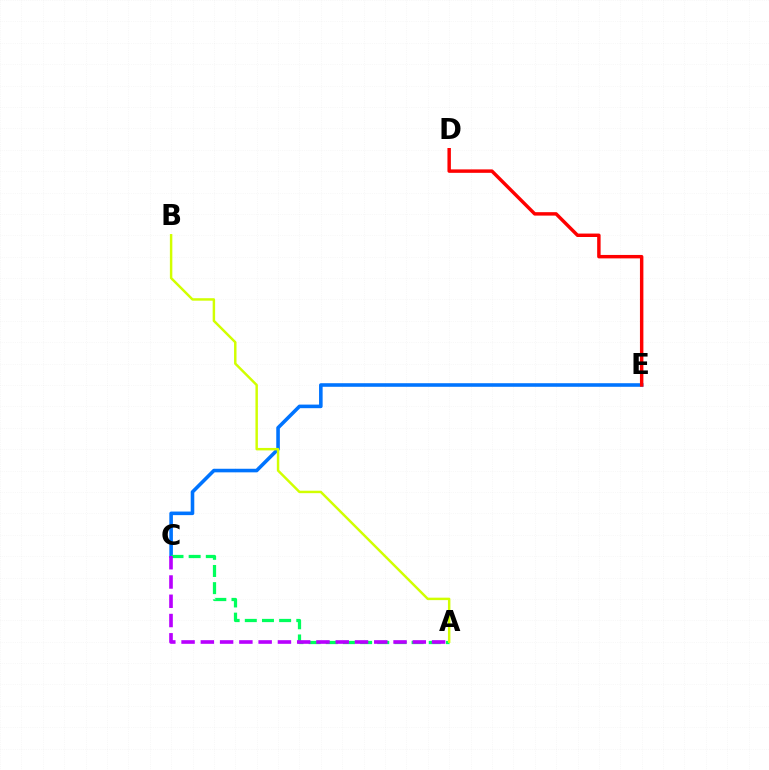{('C', 'E'): [{'color': '#0074ff', 'line_style': 'solid', 'thickness': 2.58}], ('A', 'C'): [{'color': '#00ff5c', 'line_style': 'dashed', 'thickness': 2.33}, {'color': '#b900ff', 'line_style': 'dashed', 'thickness': 2.62}], ('D', 'E'): [{'color': '#ff0000', 'line_style': 'solid', 'thickness': 2.48}], ('A', 'B'): [{'color': '#d1ff00', 'line_style': 'solid', 'thickness': 1.77}]}